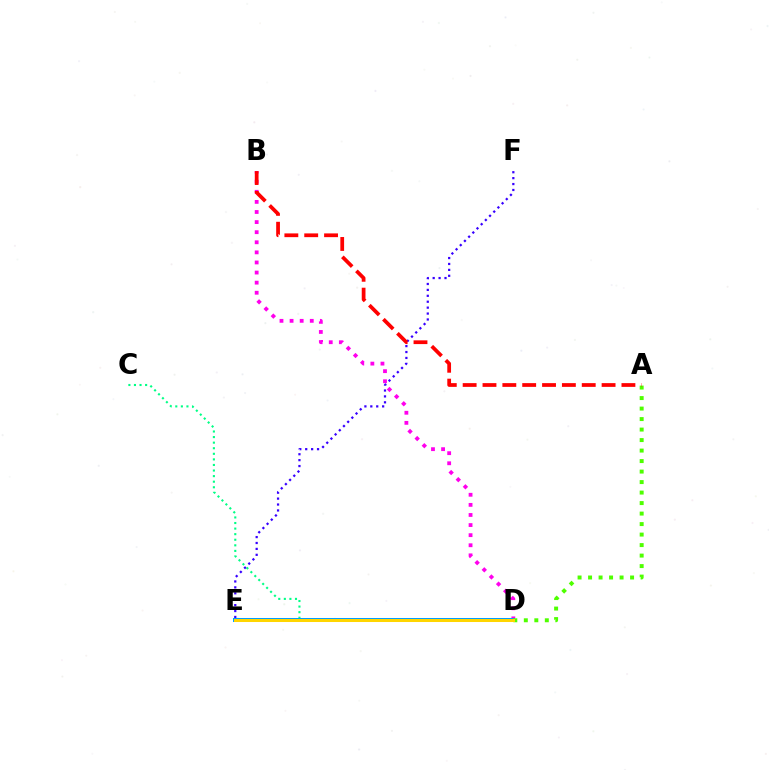{('B', 'D'): [{'color': '#ff00ed', 'line_style': 'dotted', 'thickness': 2.74}], ('E', 'F'): [{'color': '#3700ff', 'line_style': 'dotted', 'thickness': 1.61}], ('C', 'D'): [{'color': '#00ff86', 'line_style': 'dotted', 'thickness': 1.52}], ('D', 'E'): [{'color': '#009eff', 'line_style': 'solid', 'thickness': 2.88}, {'color': '#ffd500', 'line_style': 'solid', 'thickness': 2.18}], ('A', 'D'): [{'color': '#4fff00', 'line_style': 'dotted', 'thickness': 2.85}], ('A', 'B'): [{'color': '#ff0000', 'line_style': 'dashed', 'thickness': 2.7}]}